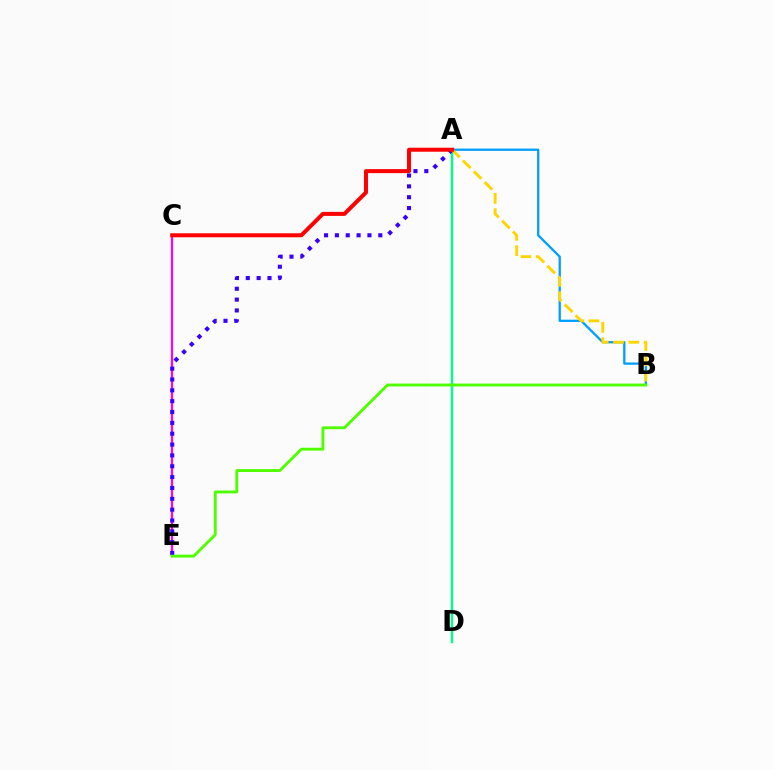{('A', 'D'): [{'color': '#00ff86', 'line_style': 'solid', 'thickness': 1.72}], ('C', 'E'): [{'color': '#ff00ed', 'line_style': 'solid', 'thickness': 1.6}], ('A', 'E'): [{'color': '#3700ff', 'line_style': 'dotted', 'thickness': 2.95}], ('A', 'B'): [{'color': '#009eff', 'line_style': 'solid', 'thickness': 1.64}, {'color': '#ffd500', 'line_style': 'dashed', 'thickness': 2.08}], ('B', 'E'): [{'color': '#4fff00', 'line_style': 'solid', 'thickness': 2.07}], ('A', 'C'): [{'color': '#ff0000', 'line_style': 'solid', 'thickness': 2.89}]}